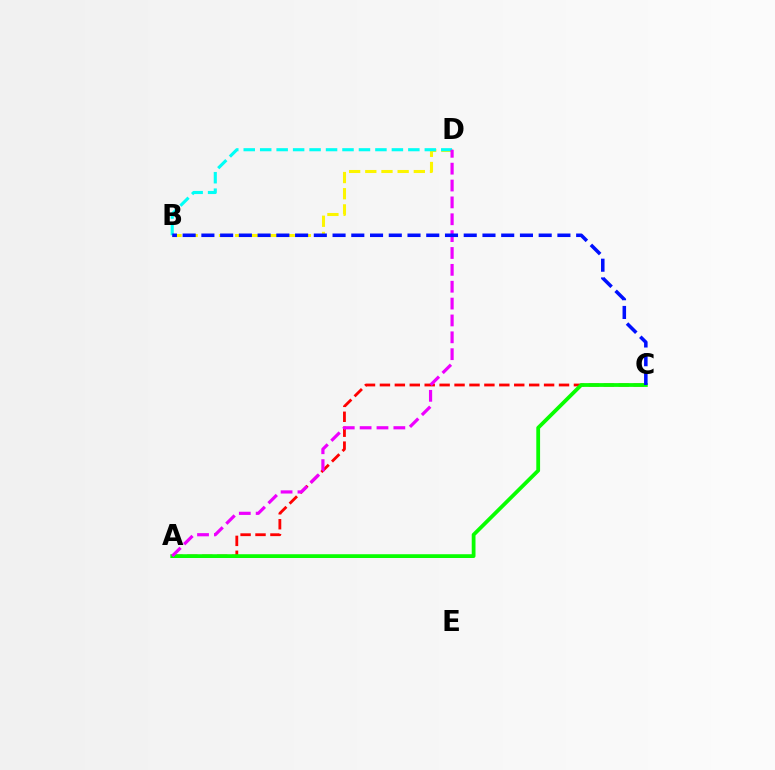{('A', 'C'): [{'color': '#ff0000', 'line_style': 'dashed', 'thickness': 2.03}, {'color': '#08ff00', 'line_style': 'solid', 'thickness': 2.72}], ('B', 'D'): [{'color': '#fcf500', 'line_style': 'dashed', 'thickness': 2.2}, {'color': '#00fff6', 'line_style': 'dashed', 'thickness': 2.24}], ('A', 'D'): [{'color': '#ee00ff', 'line_style': 'dashed', 'thickness': 2.29}], ('B', 'C'): [{'color': '#0010ff', 'line_style': 'dashed', 'thickness': 2.55}]}